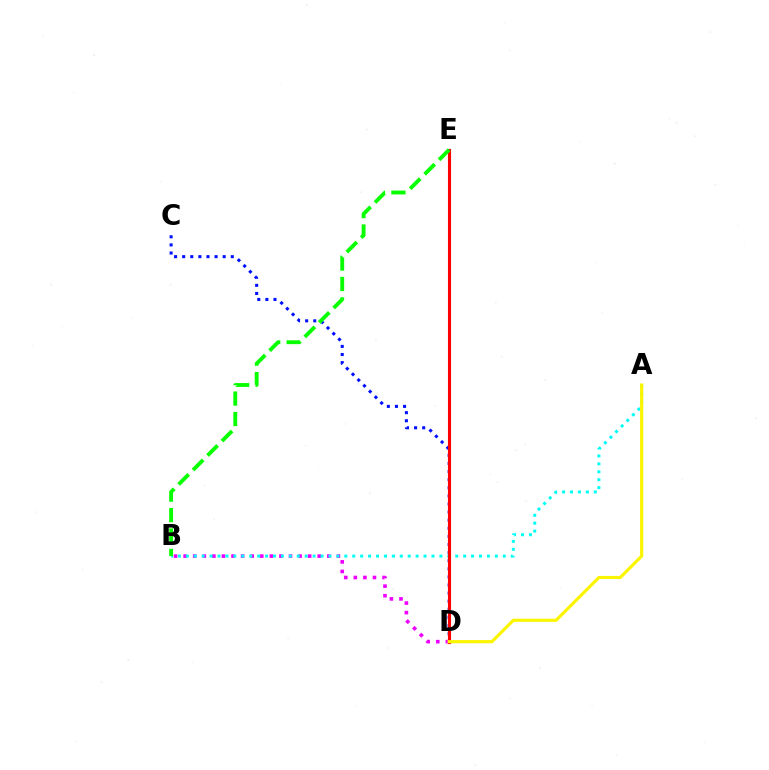{('C', 'D'): [{'color': '#0010ff', 'line_style': 'dotted', 'thickness': 2.2}], ('B', 'D'): [{'color': '#ee00ff', 'line_style': 'dotted', 'thickness': 2.6}], ('A', 'B'): [{'color': '#00fff6', 'line_style': 'dotted', 'thickness': 2.15}], ('D', 'E'): [{'color': '#ff0000', 'line_style': 'solid', 'thickness': 2.24}], ('B', 'E'): [{'color': '#08ff00', 'line_style': 'dashed', 'thickness': 2.78}], ('A', 'D'): [{'color': '#fcf500', 'line_style': 'solid', 'thickness': 2.26}]}